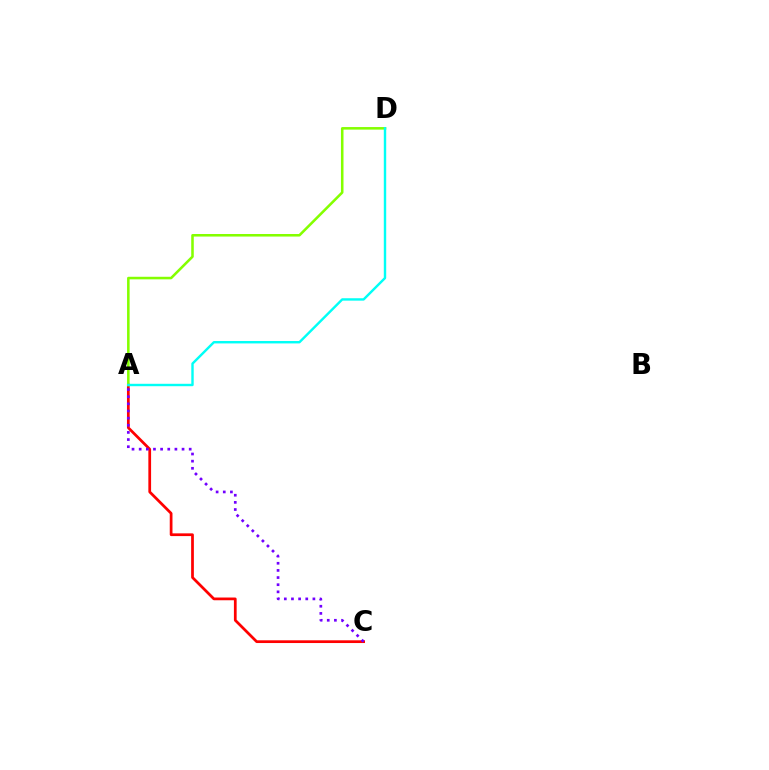{('A', 'C'): [{'color': '#ff0000', 'line_style': 'solid', 'thickness': 1.97}, {'color': '#7200ff', 'line_style': 'dotted', 'thickness': 1.94}], ('A', 'D'): [{'color': '#84ff00', 'line_style': 'solid', 'thickness': 1.84}, {'color': '#00fff6', 'line_style': 'solid', 'thickness': 1.74}]}